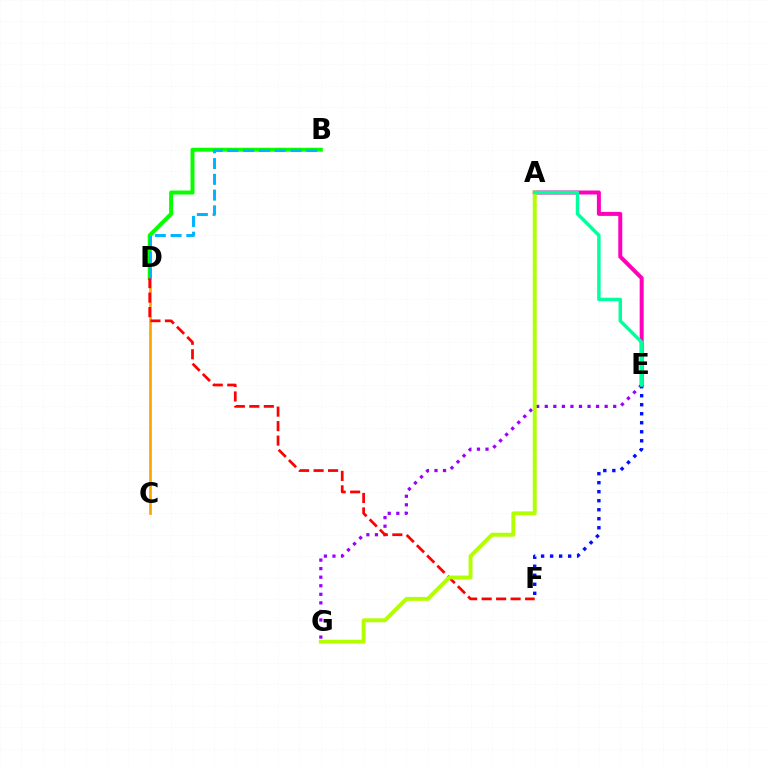{('A', 'E'): [{'color': '#ff00bd', 'line_style': 'solid', 'thickness': 2.87}, {'color': '#00ff9d', 'line_style': 'solid', 'thickness': 2.48}], ('E', 'G'): [{'color': '#9b00ff', 'line_style': 'dotted', 'thickness': 2.32}], ('C', 'D'): [{'color': '#ffa500', 'line_style': 'solid', 'thickness': 1.96}], ('B', 'D'): [{'color': '#08ff00', 'line_style': 'solid', 'thickness': 2.86}, {'color': '#00b5ff', 'line_style': 'dashed', 'thickness': 2.14}], ('D', 'F'): [{'color': '#ff0000', 'line_style': 'dashed', 'thickness': 1.97}], ('A', 'G'): [{'color': '#b3ff00', 'line_style': 'solid', 'thickness': 2.82}], ('E', 'F'): [{'color': '#0010ff', 'line_style': 'dotted', 'thickness': 2.45}]}